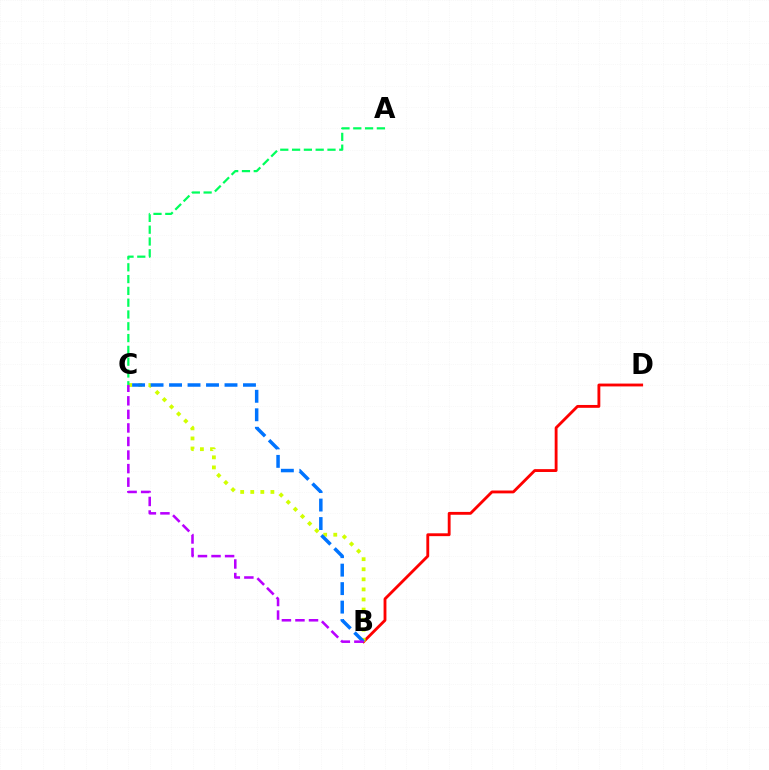{('B', 'D'): [{'color': '#ff0000', 'line_style': 'solid', 'thickness': 2.05}], ('B', 'C'): [{'color': '#d1ff00', 'line_style': 'dotted', 'thickness': 2.74}, {'color': '#0074ff', 'line_style': 'dashed', 'thickness': 2.51}, {'color': '#b900ff', 'line_style': 'dashed', 'thickness': 1.84}], ('A', 'C'): [{'color': '#00ff5c', 'line_style': 'dashed', 'thickness': 1.6}]}